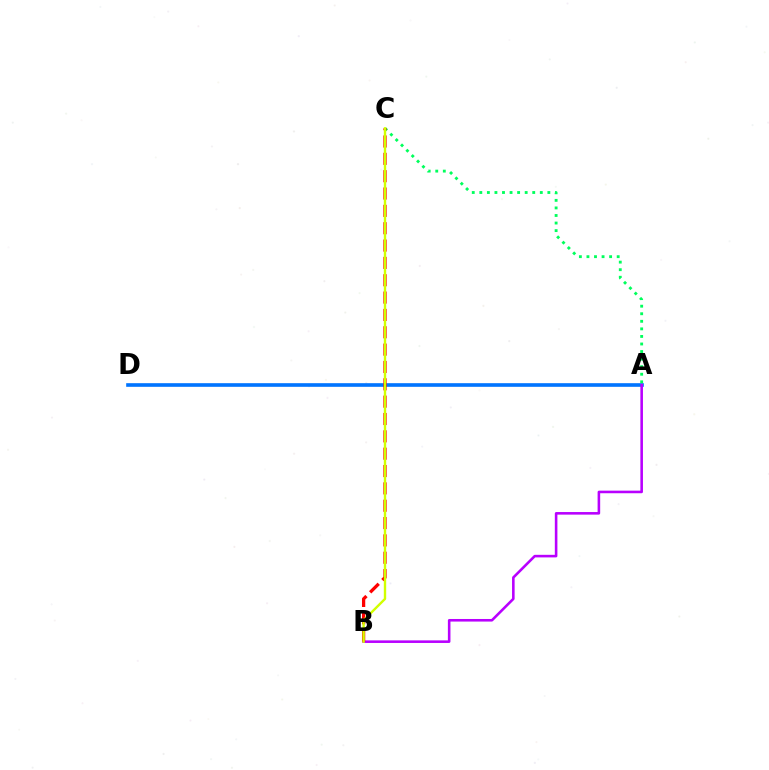{('A', 'D'): [{'color': '#0074ff', 'line_style': 'solid', 'thickness': 2.62}], ('A', 'B'): [{'color': '#b900ff', 'line_style': 'solid', 'thickness': 1.86}], ('A', 'C'): [{'color': '#00ff5c', 'line_style': 'dotted', 'thickness': 2.05}], ('B', 'C'): [{'color': '#ff0000', 'line_style': 'dashed', 'thickness': 2.36}, {'color': '#d1ff00', 'line_style': 'solid', 'thickness': 1.72}]}